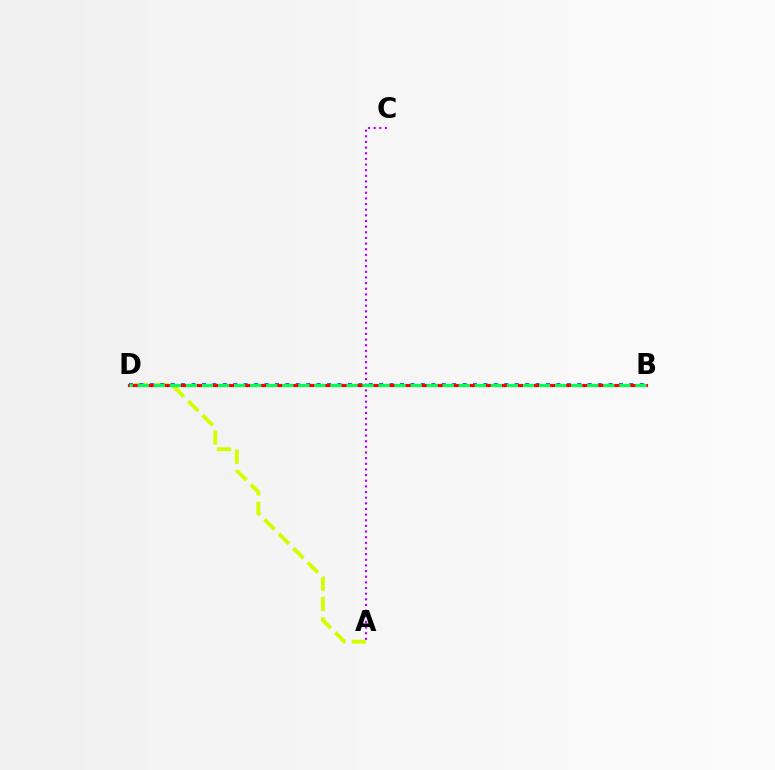{('A', 'D'): [{'color': '#d1ff00', 'line_style': 'dashed', 'thickness': 2.76}], ('B', 'D'): [{'color': '#0074ff', 'line_style': 'dotted', 'thickness': 2.83}, {'color': '#ff0000', 'line_style': 'solid', 'thickness': 2.27}, {'color': '#00ff5c', 'line_style': 'dashed', 'thickness': 2.18}], ('A', 'C'): [{'color': '#b900ff', 'line_style': 'dotted', 'thickness': 1.53}]}